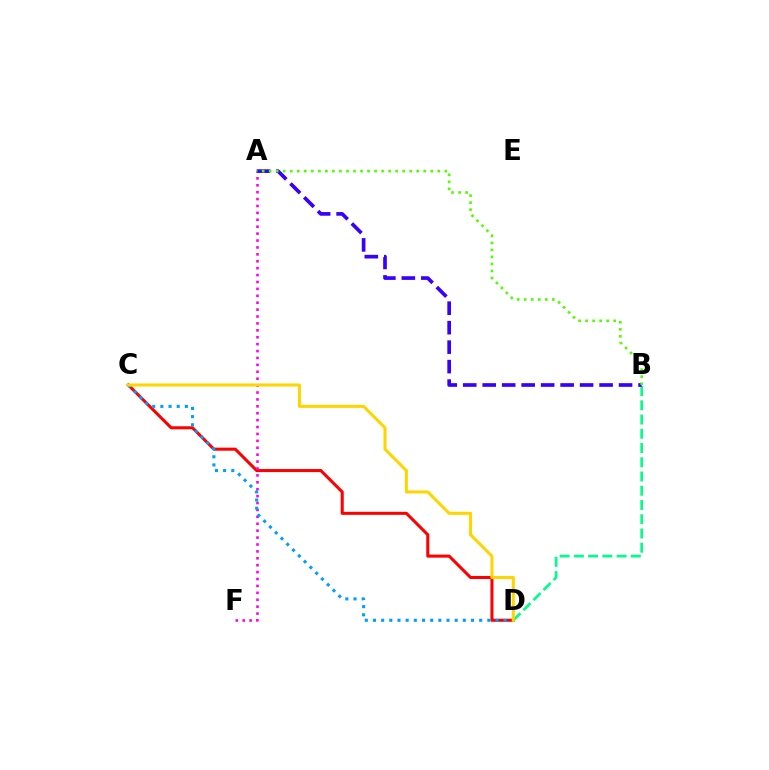{('B', 'D'): [{'color': '#00ff86', 'line_style': 'dashed', 'thickness': 1.93}], ('C', 'D'): [{'color': '#ff0000', 'line_style': 'solid', 'thickness': 2.19}, {'color': '#009eff', 'line_style': 'dotted', 'thickness': 2.22}, {'color': '#ffd500', 'line_style': 'solid', 'thickness': 2.19}], ('A', 'F'): [{'color': '#ff00ed', 'line_style': 'dotted', 'thickness': 1.88}], ('A', 'B'): [{'color': '#3700ff', 'line_style': 'dashed', 'thickness': 2.65}, {'color': '#4fff00', 'line_style': 'dotted', 'thickness': 1.91}]}